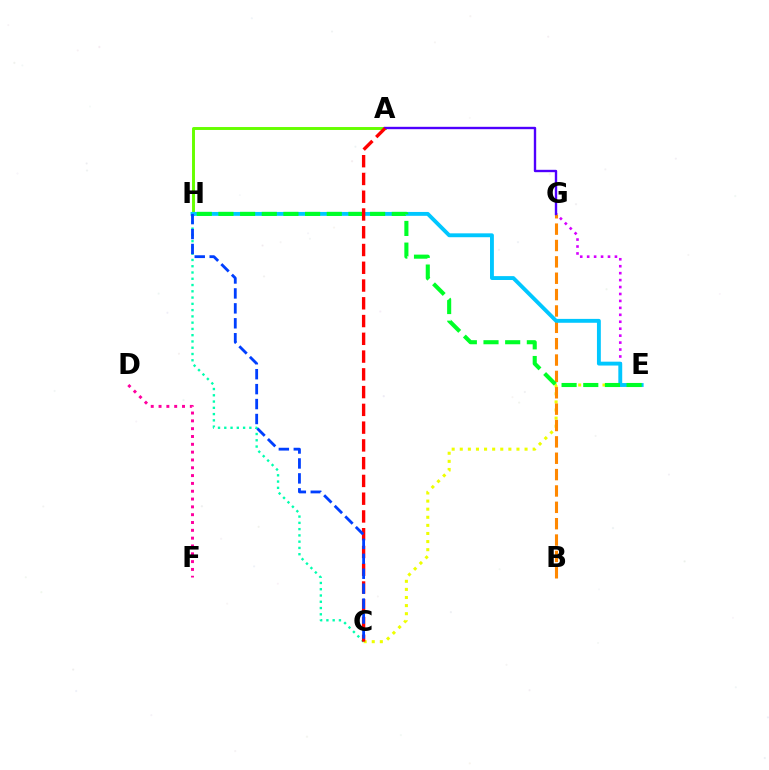{('E', 'G'): [{'color': '#d600ff', 'line_style': 'dotted', 'thickness': 1.89}], ('C', 'E'): [{'color': '#eeff00', 'line_style': 'dotted', 'thickness': 2.2}], ('C', 'H'): [{'color': '#00ffaf', 'line_style': 'dotted', 'thickness': 1.7}, {'color': '#003fff', 'line_style': 'dashed', 'thickness': 2.03}], ('B', 'G'): [{'color': '#ff8800', 'line_style': 'dashed', 'thickness': 2.22}], ('A', 'H'): [{'color': '#66ff00', 'line_style': 'solid', 'thickness': 2.12}], ('E', 'H'): [{'color': '#00c7ff', 'line_style': 'solid', 'thickness': 2.79}, {'color': '#00ff27', 'line_style': 'dashed', 'thickness': 2.94}], ('A', 'G'): [{'color': '#4f00ff', 'line_style': 'solid', 'thickness': 1.71}], ('A', 'C'): [{'color': '#ff0000', 'line_style': 'dashed', 'thickness': 2.41}], ('D', 'F'): [{'color': '#ff00a0', 'line_style': 'dotted', 'thickness': 2.12}]}